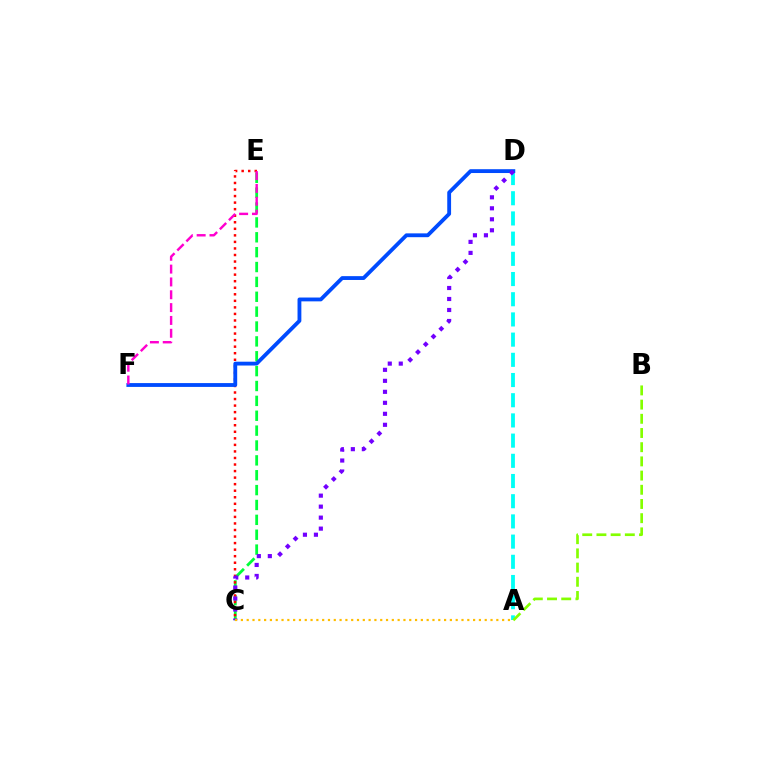{('C', 'E'): [{'color': '#00ff39', 'line_style': 'dashed', 'thickness': 2.02}, {'color': '#ff0000', 'line_style': 'dotted', 'thickness': 1.78}], ('A', 'D'): [{'color': '#00fff6', 'line_style': 'dashed', 'thickness': 2.74}], ('D', 'F'): [{'color': '#004bff', 'line_style': 'solid', 'thickness': 2.76}], ('A', 'B'): [{'color': '#84ff00', 'line_style': 'dashed', 'thickness': 1.93}], ('E', 'F'): [{'color': '#ff00cf', 'line_style': 'dashed', 'thickness': 1.74}], ('C', 'D'): [{'color': '#7200ff', 'line_style': 'dotted', 'thickness': 2.99}], ('A', 'C'): [{'color': '#ffbd00', 'line_style': 'dotted', 'thickness': 1.58}]}